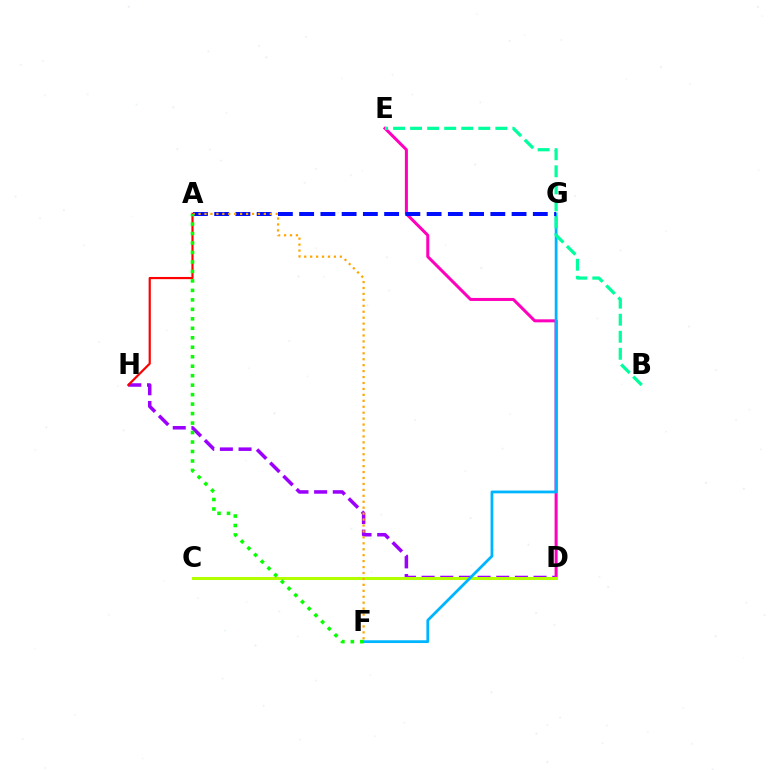{('D', 'H'): [{'color': '#9b00ff', 'line_style': 'dashed', 'thickness': 2.54}], ('D', 'E'): [{'color': '#ff00bd', 'line_style': 'solid', 'thickness': 2.18}], ('C', 'D'): [{'color': '#b3ff00', 'line_style': 'solid', 'thickness': 2.18}], ('F', 'G'): [{'color': '#00b5ff', 'line_style': 'solid', 'thickness': 2.01}], ('B', 'E'): [{'color': '#00ff9d', 'line_style': 'dashed', 'thickness': 2.32}], ('A', 'G'): [{'color': '#0010ff', 'line_style': 'dashed', 'thickness': 2.89}], ('A', 'F'): [{'color': '#ffa500', 'line_style': 'dotted', 'thickness': 1.61}, {'color': '#08ff00', 'line_style': 'dotted', 'thickness': 2.57}], ('A', 'H'): [{'color': '#ff0000', 'line_style': 'solid', 'thickness': 1.58}]}